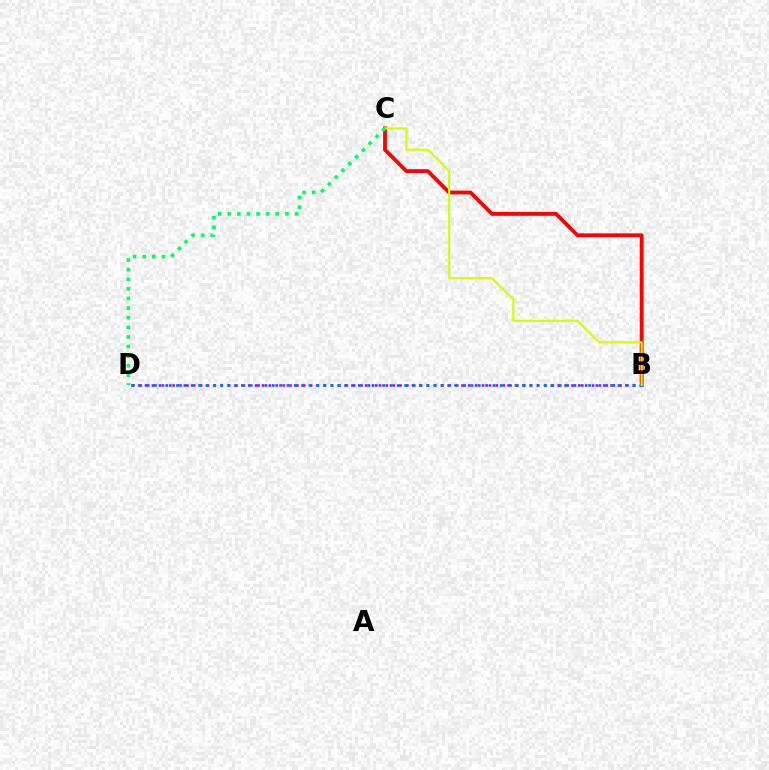{('B', 'C'): [{'color': '#ff0000', 'line_style': 'solid', 'thickness': 2.75}, {'color': '#d1ff00', 'line_style': 'solid', 'thickness': 1.52}], ('B', 'D'): [{'color': '#b900ff', 'line_style': 'dotted', 'thickness': 1.87}, {'color': '#0074ff', 'line_style': 'dotted', 'thickness': 2.0}], ('C', 'D'): [{'color': '#00ff5c', 'line_style': 'dotted', 'thickness': 2.61}]}